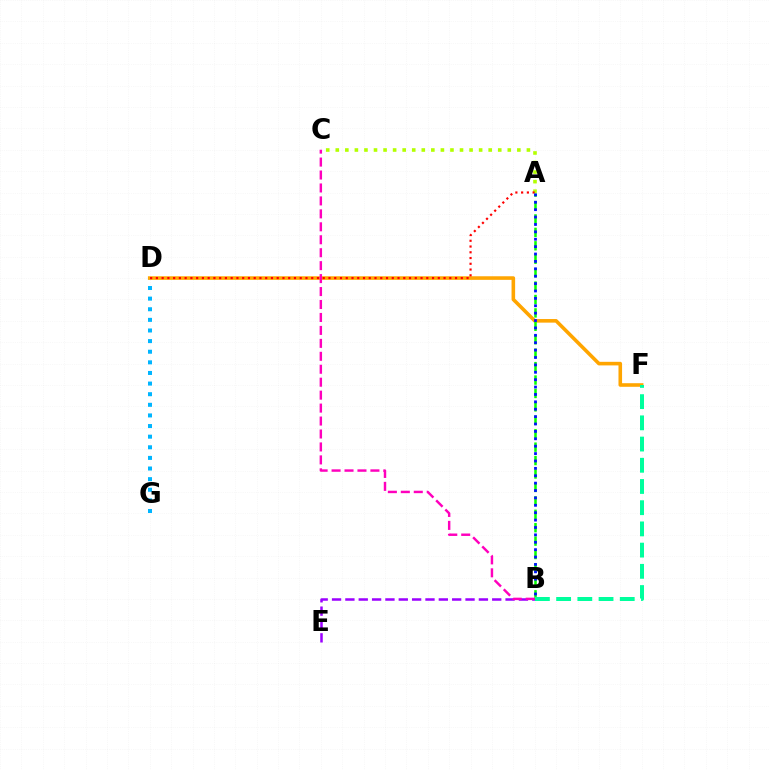{('A', 'C'): [{'color': '#b3ff00', 'line_style': 'dotted', 'thickness': 2.6}], ('B', 'E'): [{'color': '#9b00ff', 'line_style': 'dashed', 'thickness': 1.81}], ('D', 'G'): [{'color': '#00b5ff', 'line_style': 'dotted', 'thickness': 2.88}], ('D', 'F'): [{'color': '#ffa500', 'line_style': 'solid', 'thickness': 2.58}], ('A', 'D'): [{'color': '#ff0000', 'line_style': 'dotted', 'thickness': 1.56}], ('A', 'B'): [{'color': '#08ff00', 'line_style': 'dashed', 'thickness': 1.82}, {'color': '#0010ff', 'line_style': 'dotted', 'thickness': 2.01}], ('B', 'F'): [{'color': '#00ff9d', 'line_style': 'dashed', 'thickness': 2.88}], ('B', 'C'): [{'color': '#ff00bd', 'line_style': 'dashed', 'thickness': 1.76}]}